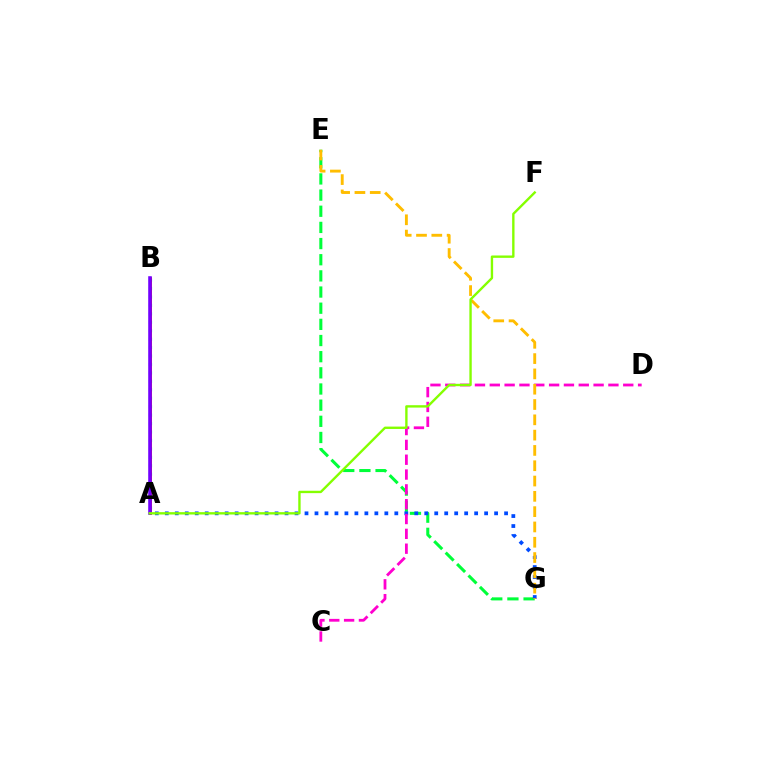{('E', 'G'): [{'color': '#00ff39', 'line_style': 'dashed', 'thickness': 2.2}, {'color': '#ffbd00', 'line_style': 'dashed', 'thickness': 2.08}], ('A', 'B'): [{'color': '#00fff6', 'line_style': 'dotted', 'thickness': 2.29}, {'color': '#ff0000', 'line_style': 'solid', 'thickness': 1.98}, {'color': '#7200ff', 'line_style': 'solid', 'thickness': 2.58}], ('A', 'G'): [{'color': '#004bff', 'line_style': 'dotted', 'thickness': 2.71}], ('C', 'D'): [{'color': '#ff00cf', 'line_style': 'dashed', 'thickness': 2.01}], ('A', 'F'): [{'color': '#84ff00', 'line_style': 'solid', 'thickness': 1.71}]}